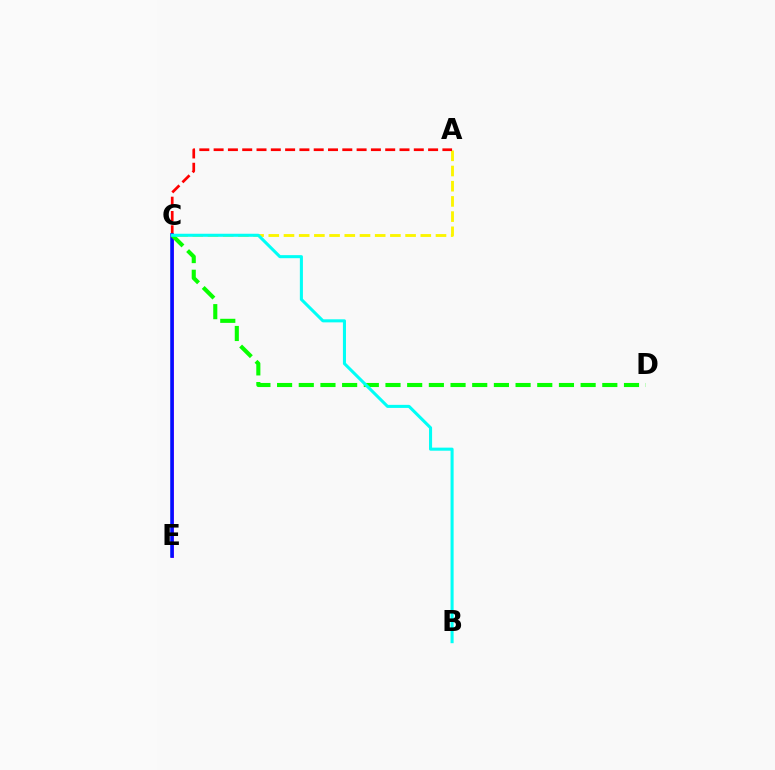{('C', 'E'): [{'color': '#ee00ff', 'line_style': 'solid', 'thickness': 2.12}, {'color': '#0010ff', 'line_style': 'solid', 'thickness': 2.56}], ('A', 'C'): [{'color': '#fcf500', 'line_style': 'dashed', 'thickness': 2.06}, {'color': '#ff0000', 'line_style': 'dashed', 'thickness': 1.94}], ('C', 'D'): [{'color': '#08ff00', 'line_style': 'dashed', 'thickness': 2.95}], ('B', 'C'): [{'color': '#00fff6', 'line_style': 'solid', 'thickness': 2.2}]}